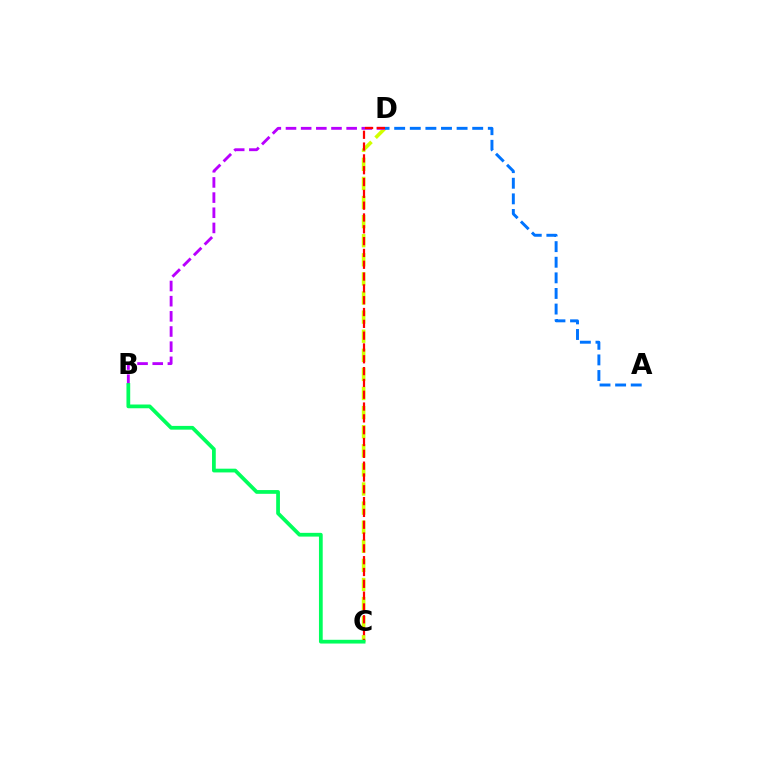{('C', 'D'): [{'color': '#d1ff00', 'line_style': 'dashed', 'thickness': 2.59}, {'color': '#ff0000', 'line_style': 'dashed', 'thickness': 1.61}], ('A', 'D'): [{'color': '#0074ff', 'line_style': 'dashed', 'thickness': 2.12}], ('B', 'D'): [{'color': '#b900ff', 'line_style': 'dashed', 'thickness': 2.06}], ('B', 'C'): [{'color': '#00ff5c', 'line_style': 'solid', 'thickness': 2.7}]}